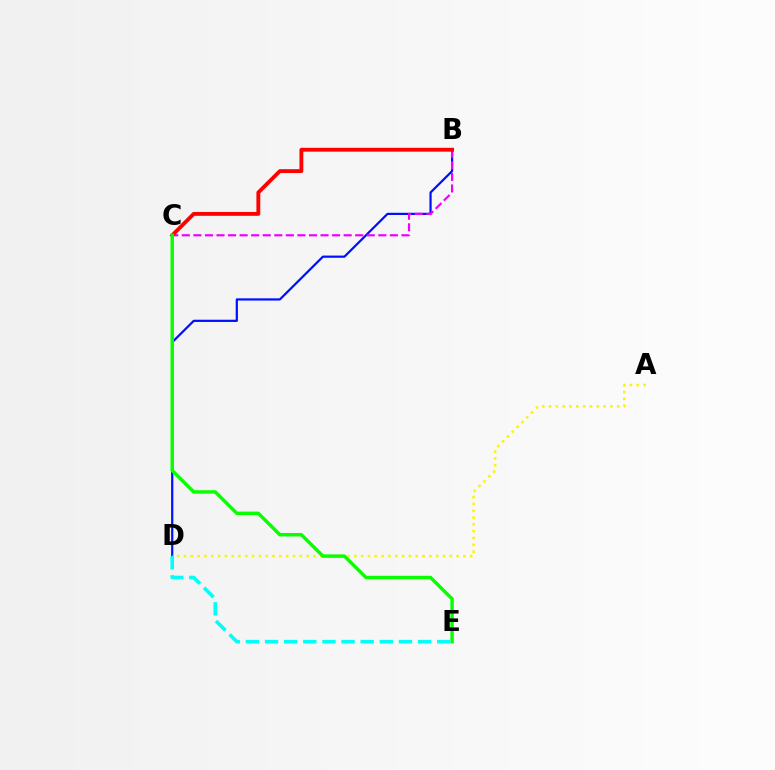{('B', 'D'): [{'color': '#0010ff', 'line_style': 'solid', 'thickness': 1.6}], ('B', 'C'): [{'color': '#ee00ff', 'line_style': 'dashed', 'thickness': 1.57}, {'color': '#ff0000', 'line_style': 'solid', 'thickness': 2.77}], ('A', 'D'): [{'color': '#fcf500', 'line_style': 'dotted', 'thickness': 1.85}], ('C', 'E'): [{'color': '#08ff00', 'line_style': 'solid', 'thickness': 2.49}], ('D', 'E'): [{'color': '#00fff6', 'line_style': 'dashed', 'thickness': 2.6}]}